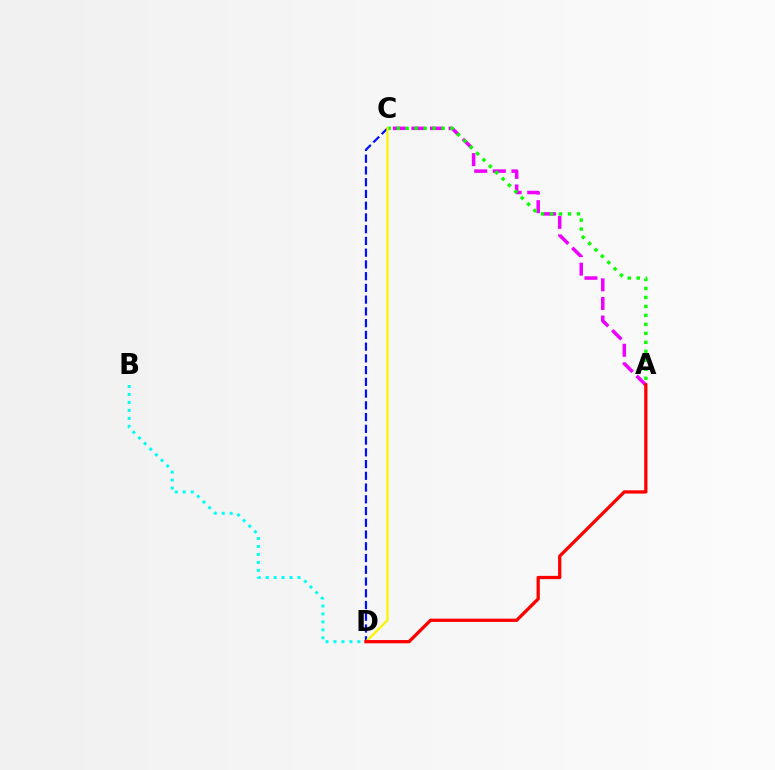{('A', 'C'): [{'color': '#ee00ff', 'line_style': 'dashed', 'thickness': 2.53}, {'color': '#08ff00', 'line_style': 'dotted', 'thickness': 2.44}], ('B', 'D'): [{'color': '#00fff6', 'line_style': 'dotted', 'thickness': 2.16}], ('C', 'D'): [{'color': '#0010ff', 'line_style': 'dashed', 'thickness': 1.6}, {'color': '#fcf500', 'line_style': 'solid', 'thickness': 1.65}], ('A', 'D'): [{'color': '#ff0000', 'line_style': 'solid', 'thickness': 2.35}]}